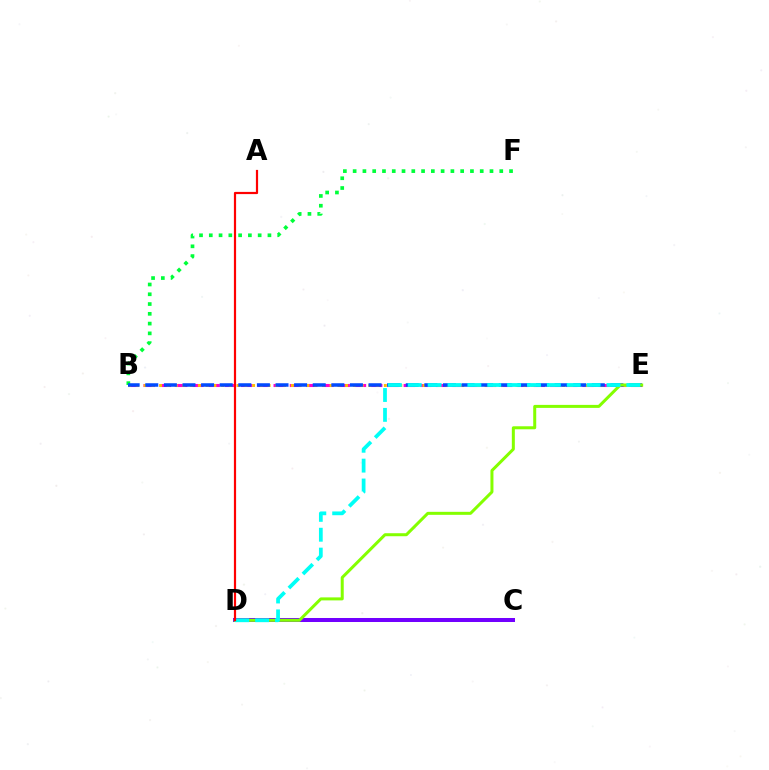{('B', 'E'): [{'color': '#ff00cf', 'line_style': 'dashed', 'thickness': 2.21}, {'color': '#ffbd00', 'line_style': 'dotted', 'thickness': 2.11}, {'color': '#004bff', 'line_style': 'dashed', 'thickness': 2.53}], ('B', 'F'): [{'color': '#00ff39', 'line_style': 'dotted', 'thickness': 2.66}], ('C', 'D'): [{'color': '#7200ff', 'line_style': 'solid', 'thickness': 2.88}], ('D', 'E'): [{'color': '#84ff00', 'line_style': 'solid', 'thickness': 2.17}, {'color': '#00fff6', 'line_style': 'dashed', 'thickness': 2.7}], ('A', 'D'): [{'color': '#ff0000', 'line_style': 'solid', 'thickness': 1.59}]}